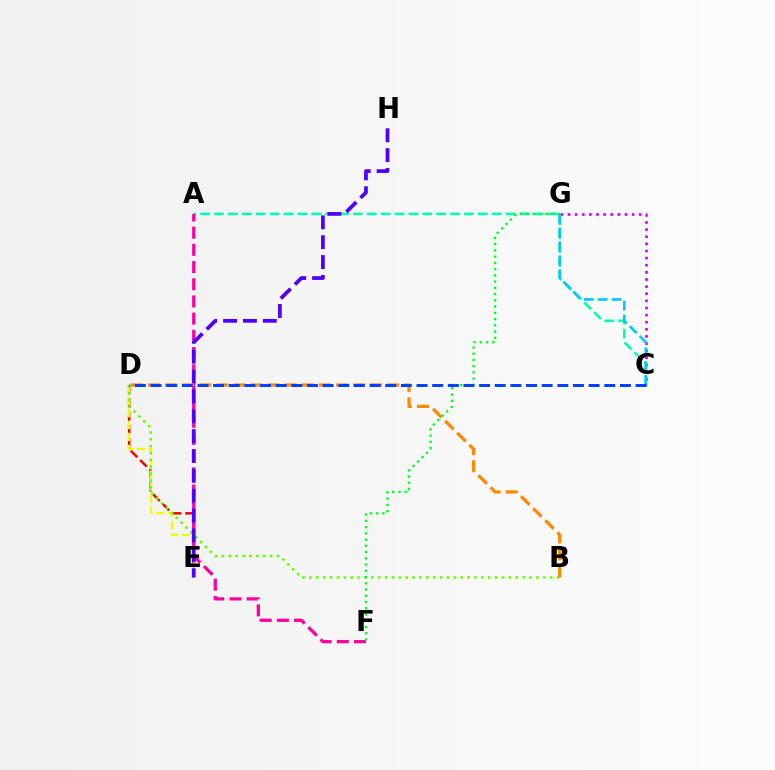{('C', 'G'): [{'color': '#d600ff', 'line_style': 'dotted', 'thickness': 1.94}, {'color': '#00c7ff', 'line_style': 'dashed', 'thickness': 1.89}], ('D', 'E'): [{'color': '#ff0000', 'line_style': 'dashed', 'thickness': 1.8}, {'color': '#eeff00', 'line_style': 'dashed', 'thickness': 1.62}], ('A', 'C'): [{'color': '#00ffaf', 'line_style': 'dashed', 'thickness': 1.89}], ('B', 'D'): [{'color': '#66ff00', 'line_style': 'dotted', 'thickness': 1.87}, {'color': '#ff8800', 'line_style': 'dashed', 'thickness': 2.32}], ('A', 'F'): [{'color': '#ff00a0', 'line_style': 'dashed', 'thickness': 2.34}], ('E', 'H'): [{'color': '#4f00ff', 'line_style': 'dashed', 'thickness': 2.7}], ('F', 'G'): [{'color': '#00ff27', 'line_style': 'dotted', 'thickness': 1.7}], ('C', 'D'): [{'color': '#003fff', 'line_style': 'dashed', 'thickness': 2.13}]}